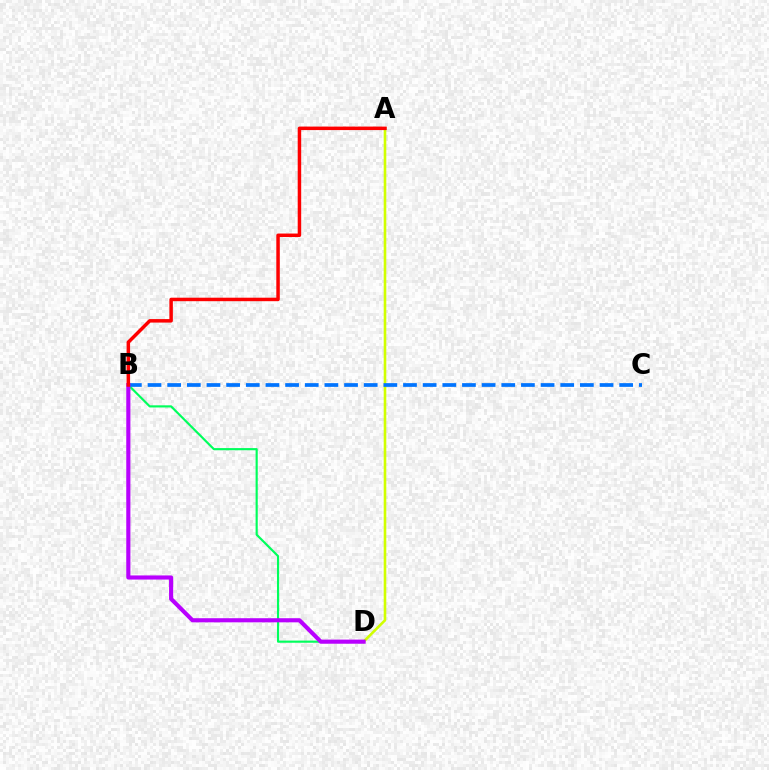{('B', 'D'): [{'color': '#00ff5c', 'line_style': 'solid', 'thickness': 1.55}, {'color': '#b900ff', 'line_style': 'solid', 'thickness': 2.97}], ('A', 'D'): [{'color': '#d1ff00', 'line_style': 'solid', 'thickness': 1.87}], ('B', 'C'): [{'color': '#0074ff', 'line_style': 'dashed', 'thickness': 2.67}], ('A', 'B'): [{'color': '#ff0000', 'line_style': 'solid', 'thickness': 2.51}]}